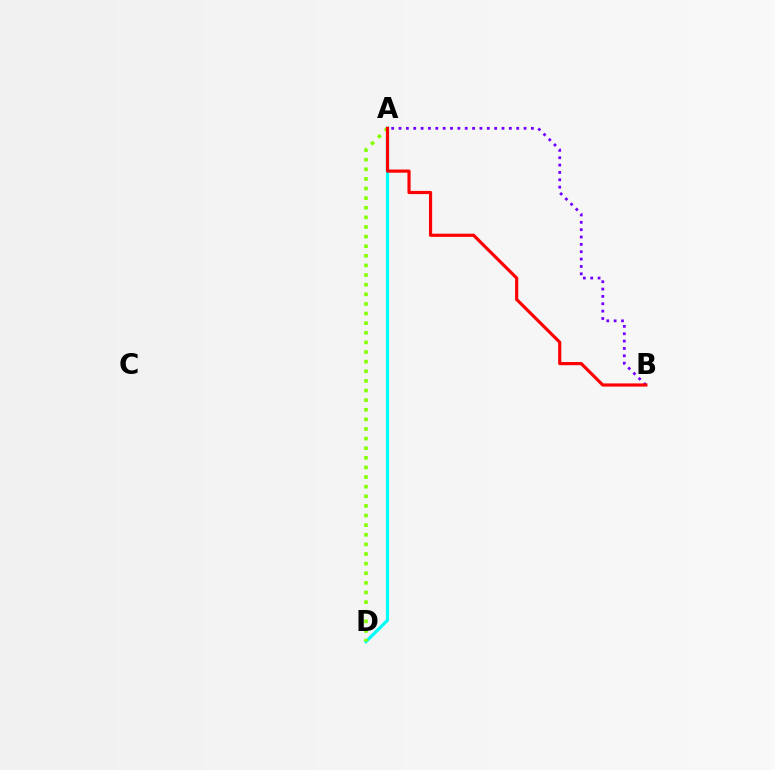{('A', 'D'): [{'color': '#00fff6', 'line_style': 'solid', 'thickness': 2.3}, {'color': '#84ff00', 'line_style': 'dotted', 'thickness': 2.61}], ('A', 'B'): [{'color': '#7200ff', 'line_style': 'dotted', 'thickness': 2.0}, {'color': '#ff0000', 'line_style': 'solid', 'thickness': 2.28}]}